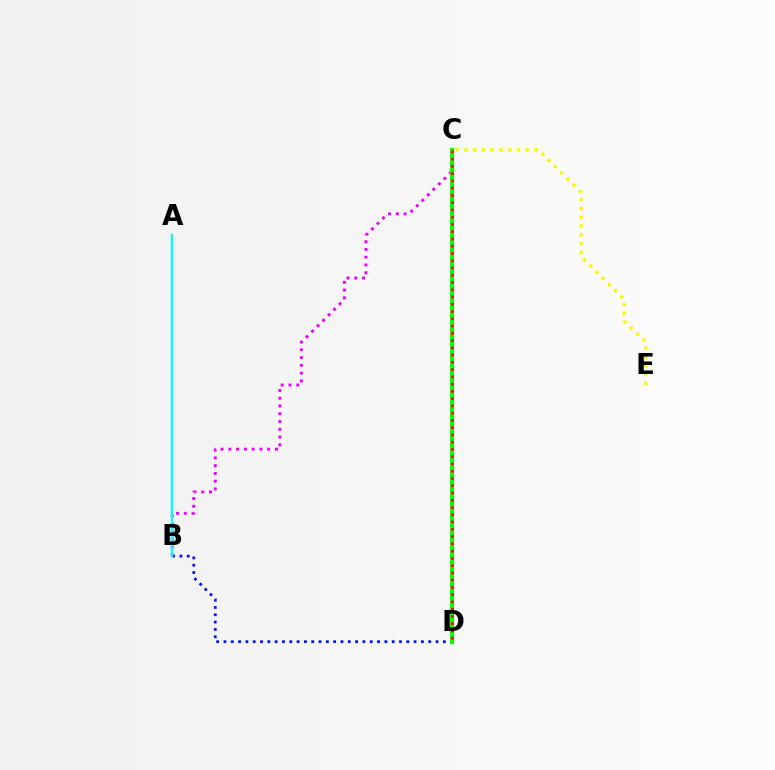{('B', 'D'): [{'color': '#0010ff', 'line_style': 'dotted', 'thickness': 1.99}], ('B', 'C'): [{'color': '#ee00ff', 'line_style': 'dotted', 'thickness': 2.11}], ('A', 'B'): [{'color': '#00fff6', 'line_style': 'solid', 'thickness': 1.65}], ('C', 'D'): [{'color': '#08ff00', 'line_style': 'solid', 'thickness': 2.96}, {'color': '#ff0000', 'line_style': 'dotted', 'thickness': 1.97}], ('C', 'E'): [{'color': '#fcf500', 'line_style': 'dotted', 'thickness': 2.38}]}